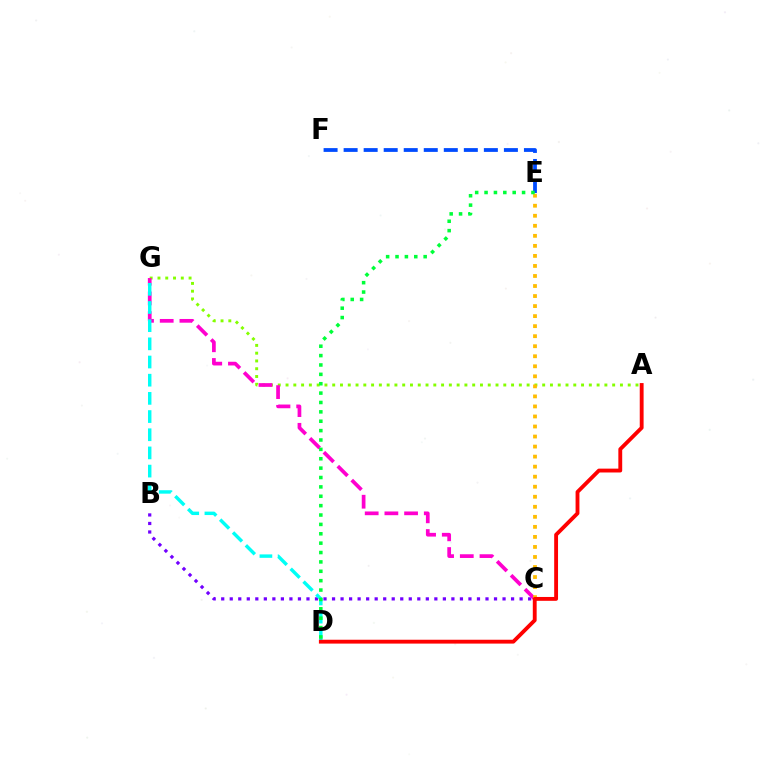{('B', 'C'): [{'color': '#7200ff', 'line_style': 'dotted', 'thickness': 2.32}], ('A', 'G'): [{'color': '#84ff00', 'line_style': 'dotted', 'thickness': 2.11}], ('E', 'F'): [{'color': '#004bff', 'line_style': 'dashed', 'thickness': 2.72}], ('C', 'G'): [{'color': '#ff00cf', 'line_style': 'dashed', 'thickness': 2.68}], ('D', 'G'): [{'color': '#00fff6', 'line_style': 'dashed', 'thickness': 2.47}], ('C', 'E'): [{'color': '#ffbd00', 'line_style': 'dotted', 'thickness': 2.73}], ('A', 'D'): [{'color': '#ff0000', 'line_style': 'solid', 'thickness': 2.77}], ('D', 'E'): [{'color': '#00ff39', 'line_style': 'dotted', 'thickness': 2.55}]}